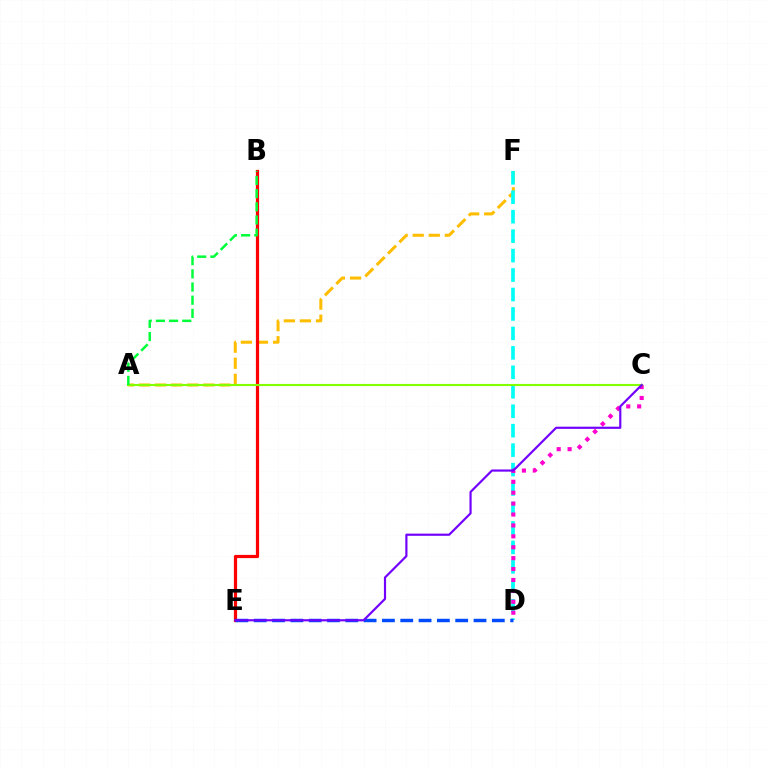{('A', 'F'): [{'color': '#ffbd00', 'line_style': 'dashed', 'thickness': 2.18}], ('D', 'F'): [{'color': '#00fff6', 'line_style': 'dashed', 'thickness': 2.64}], ('C', 'D'): [{'color': '#ff00cf', 'line_style': 'dotted', 'thickness': 2.96}], ('B', 'E'): [{'color': '#ff0000', 'line_style': 'solid', 'thickness': 2.31}], ('A', 'C'): [{'color': '#84ff00', 'line_style': 'solid', 'thickness': 1.52}], ('D', 'E'): [{'color': '#004bff', 'line_style': 'dashed', 'thickness': 2.49}], ('C', 'E'): [{'color': '#7200ff', 'line_style': 'solid', 'thickness': 1.57}], ('A', 'B'): [{'color': '#00ff39', 'line_style': 'dashed', 'thickness': 1.79}]}